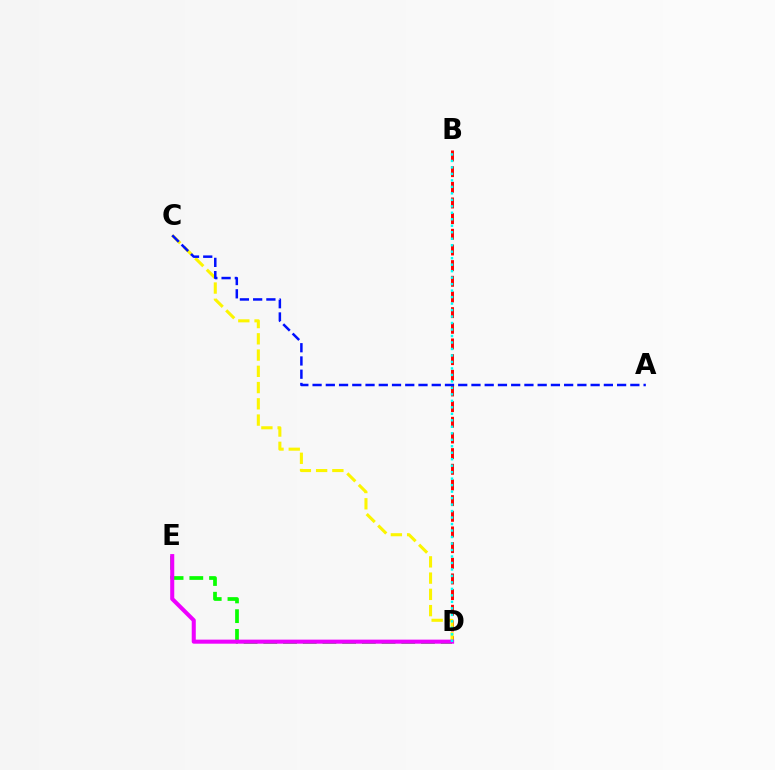{('B', 'D'): [{'color': '#ff0000', 'line_style': 'dashed', 'thickness': 2.13}, {'color': '#00fff6', 'line_style': 'dotted', 'thickness': 1.76}], ('C', 'D'): [{'color': '#fcf500', 'line_style': 'dashed', 'thickness': 2.21}], ('D', 'E'): [{'color': '#08ff00', 'line_style': 'dashed', 'thickness': 2.68}, {'color': '#ee00ff', 'line_style': 'solid', 'thickness': 2.92}], ('A', 'C'): [{'color': '#0010ff', 'line_style': 'dashed', 'thickness': 1.8}]}